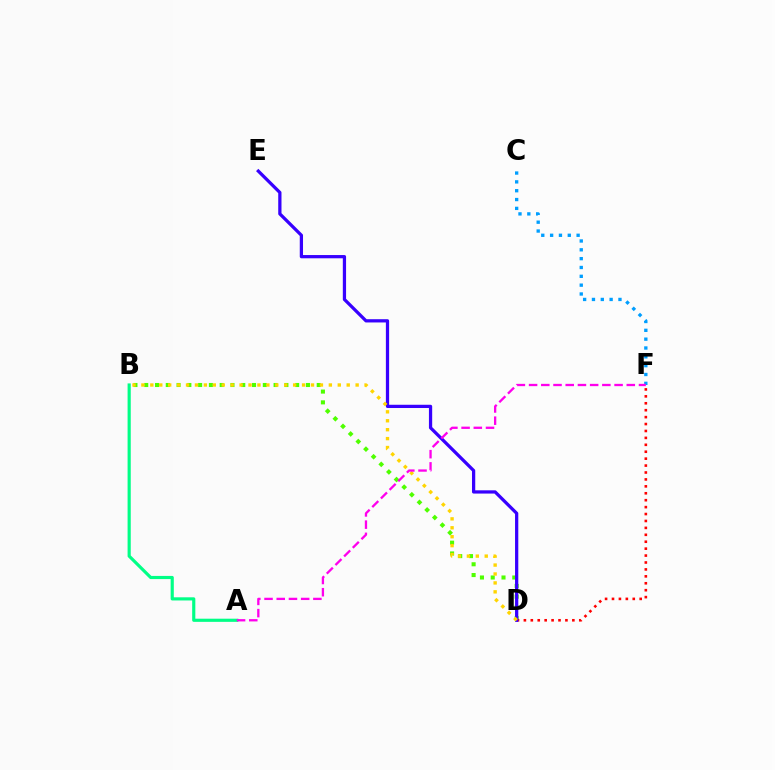{('C', 'F'): [{'color': '#009eff', 'line_style': 'dotted', 'thickness': 2.4}], ('B', 'D'): [{'color': '#4fff00', 'line_style': 'dotted', 'thickness': 2.93}, {'color': '#ffd500', 'line_style': 'dotted', 'thickness': 2.43}], ('D', 'F'): [{'color': '#ff0000', 'line_style': 'dotted', 'thickness': 1.88}], ('D', 'E'): [{'color': '#3700ff', 'line_style': 'solid', 'thickness': 2.34}], ('A', 'B'): [{'color': '#00ff86', 'line_style': 'solid', 'thickness': 2.27}], ('A', 'F'): [{'color': '#ff00ed', 'line_style': 'dashed', 'thickness': 1.66}]}